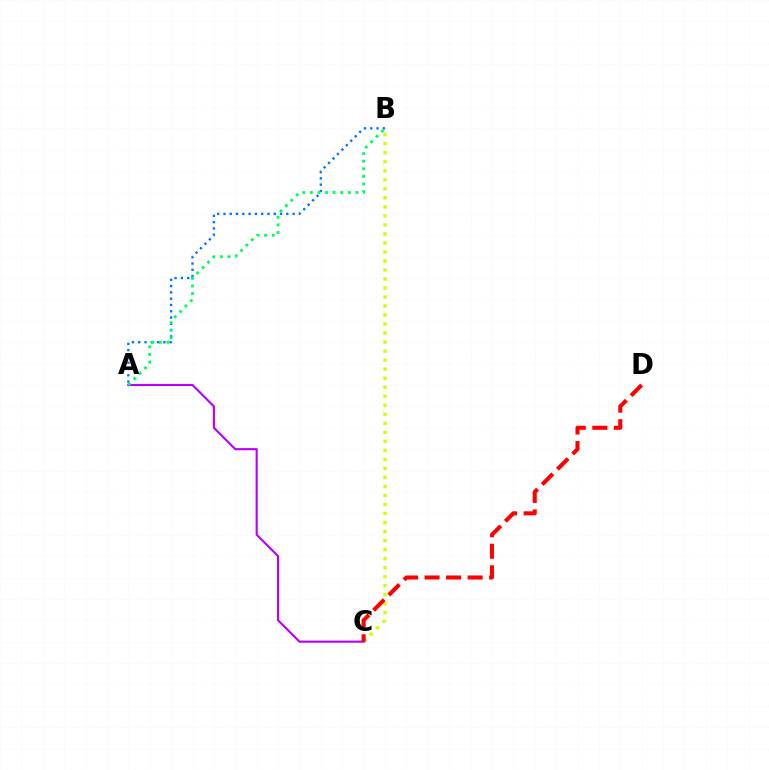{('A', 'B'): [{'color': '#0074ff', 'line_style': 'dotted', 'thickness': 1.71}, {'color': '#00ff5c', 'line_style': 'dotted', 'thickness': 2.06}], ('B', 'C'): [{'color': '#d1ff00', 'line_style': 'dotted', 'thickness': 2.45}], ('A', 'C'): [{'color': '#b900ff', 'line_style': 'solid', 'thickness': 1.54}], ('C', 'D'): [{'color': '#ff0000', 'line_style': 'dashed', 'thickness': 2.92}]}